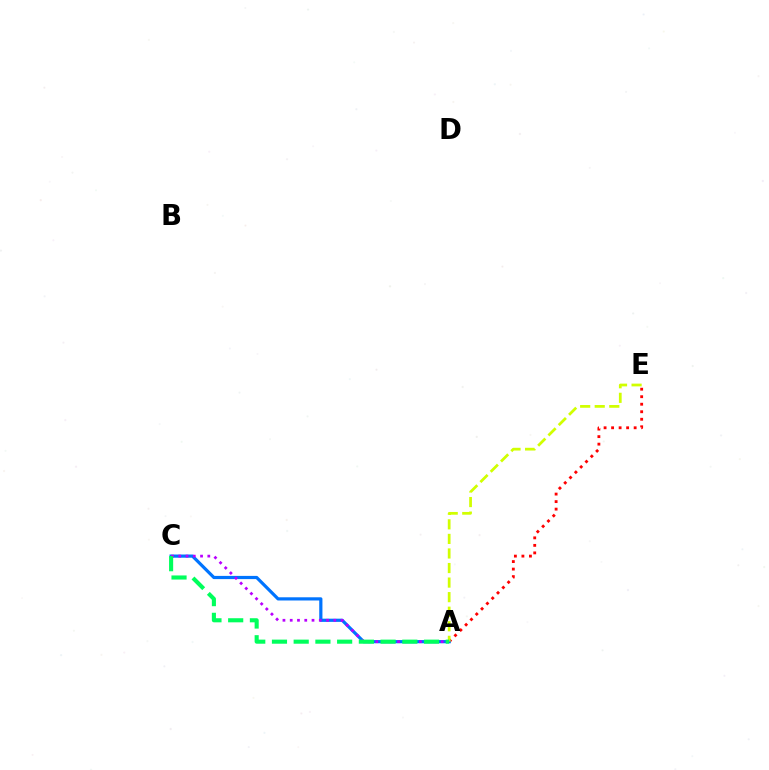{('A', 'E'): [{'color': '#ff0000', 'line_style': 'dotted', 'thickness': 2.04}, {'color': '#d1ff00', 'line_style': 'dashed', 'thickness': 1.98}], ('A', 'C'): [{'color': '#0074ff', 'line_style': 'solid', 'thickness': 2.3}, {'color': '#b900ff', 'line_style': 'dotted', 'thickness': 1.97}, {'color': '#00ff5c', 'line_style': 'dashed', 'thickness': 2.95}]}